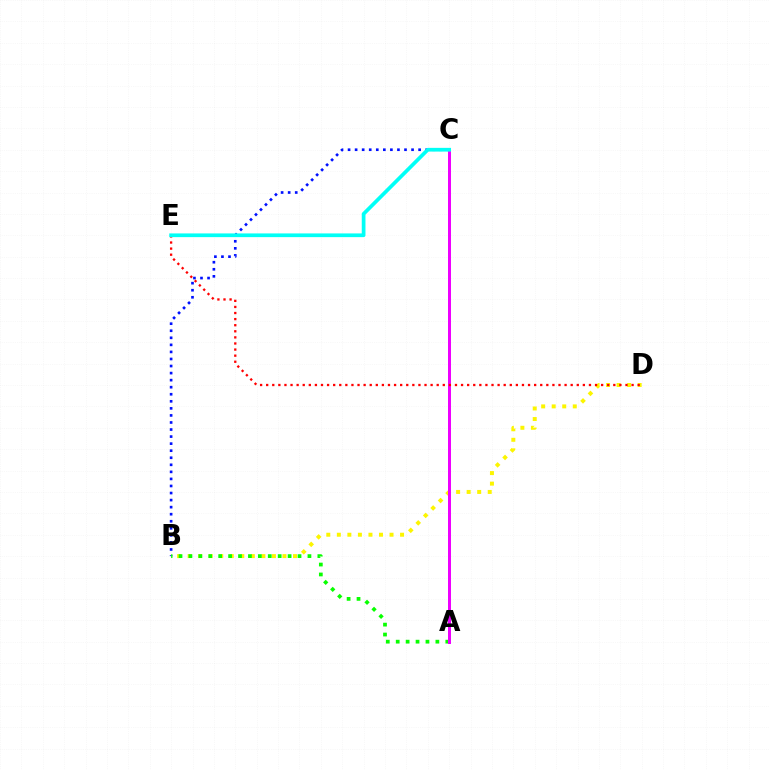{('B', 'C'): [{'color': '#0010ff', 'line_style': 'dotted', 'thickness': 1.92}], ('B', 'D'): [{'color': '#fcf500', 'line_style': 'dotted', 'thickness': 2.86}], ('A', 'B'): [{'color': '#08ff00', 'line_style': 'dotted', 'thickness': 2.69}], ('A', 'C'): [{'color': '#ee00ff', 'line_style': 'solid', 'thickness': 2.16}], ('D', 'E'): [{'color': '#ff0000', 'line_style': 'dotted', 'thickness': 1.65}], ('C', 'E'): [{'color': '#00fff6', 'line_style': 'solid', 'thickness': 2.67}]}